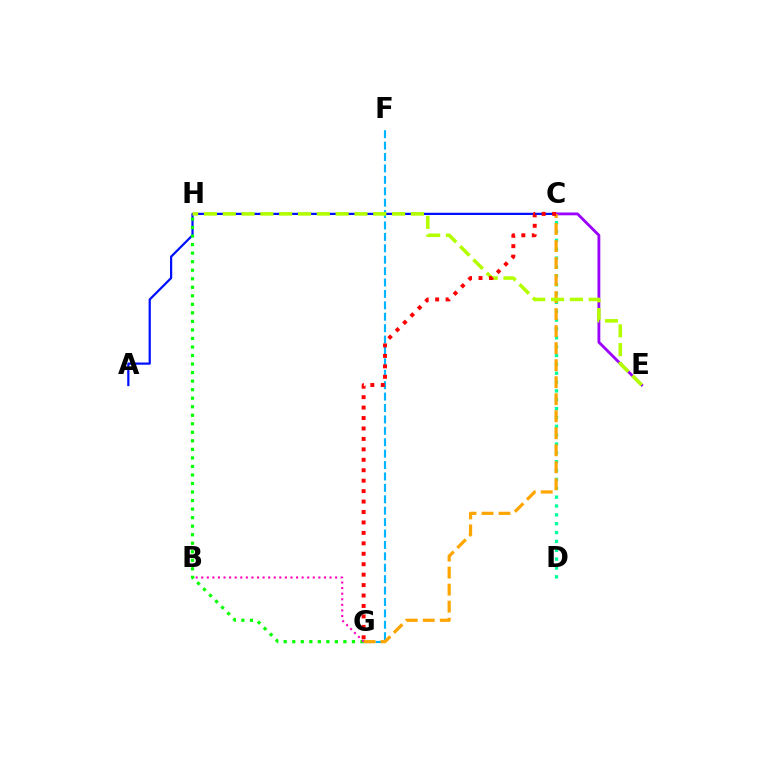{('C', 'D'): [{'color': '#00ff9d', 'line_style': 'dotted', 'thickness': 2.41}], ('A', 'C'): [{'color': '#0010ff', 'line_style': 'solid', 'thickness': 1.6}], ('F', 'G'): [{'color': '#00b5ff', 'line_style': 'dashed', 'thickness': 1.55}], ('C', 'E'): [{'color': '#9b00ff', 'line_style': 'solid', 'thickness': 2.03}], ('C', 'G'): [{'color': '#ffa500', 'line_style': 'dashed', 'thickness': 2.31}, {'color': '#ff0000', 'line_style': 'dotted', 'thickness': 2.84}], ('E', 'H'): [{'color': '#b3ff00', 'line_style': 'dashed', 'thickness': 2.56}], ('G', 'H'): [{'color': '#08ff00', 'line_style': 'dotted', 'thickness': 2.32}], ('B', 'G'): [{'color': '#ff00bd', 'line_style': 'dotted', 'thickness': 1.52}]}